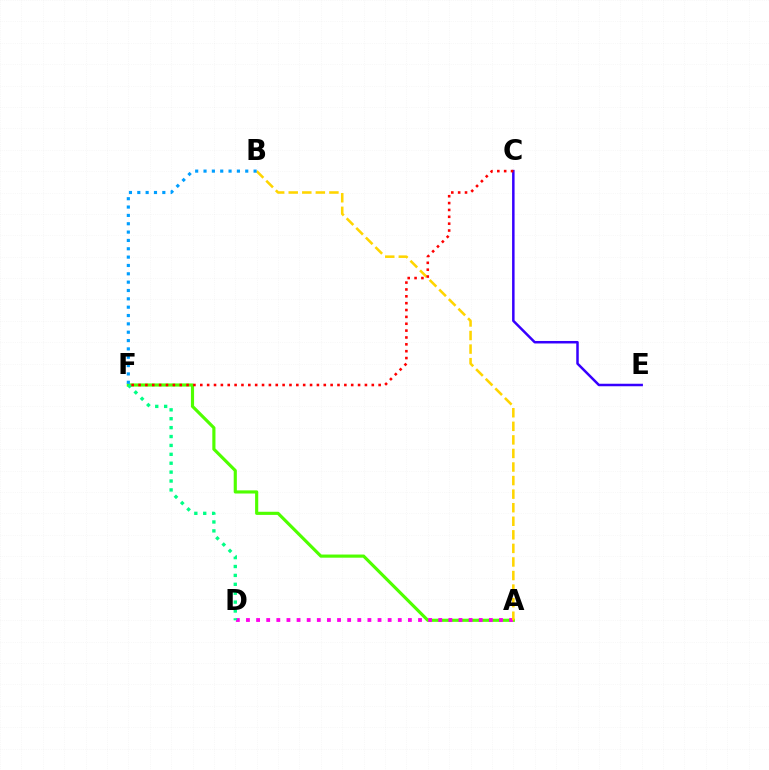{('A', 'F'): [{'color': '#4fff00', 'line_style': 'solid', 'thickness': 2.27}], ('A', 'D'): [{'color': '#ff00ed', 'line_style': 'dotted', 'thickness': 2.75}], ('A', 'B'): [{'color': '#ffd500', 'line_style': 'dashed', 'thickness': 1.84}], ('C', 'E'): [{'color': '#3700ff', 'line_style': 'solid', 'thickness': 1.8}], ('D', 'F'): [{'color': '#00ff86', 'line_style': 'dotted', 'thickness': 2.42}], ('C', 'F'): [{'color': '#ff0000', 'line_style': 'dotted', 'thickness': 1.86}], ('B', 'F'): [{'color': '#009eff', 'line_style': 'dotted', 'thickness': 2.27}]}